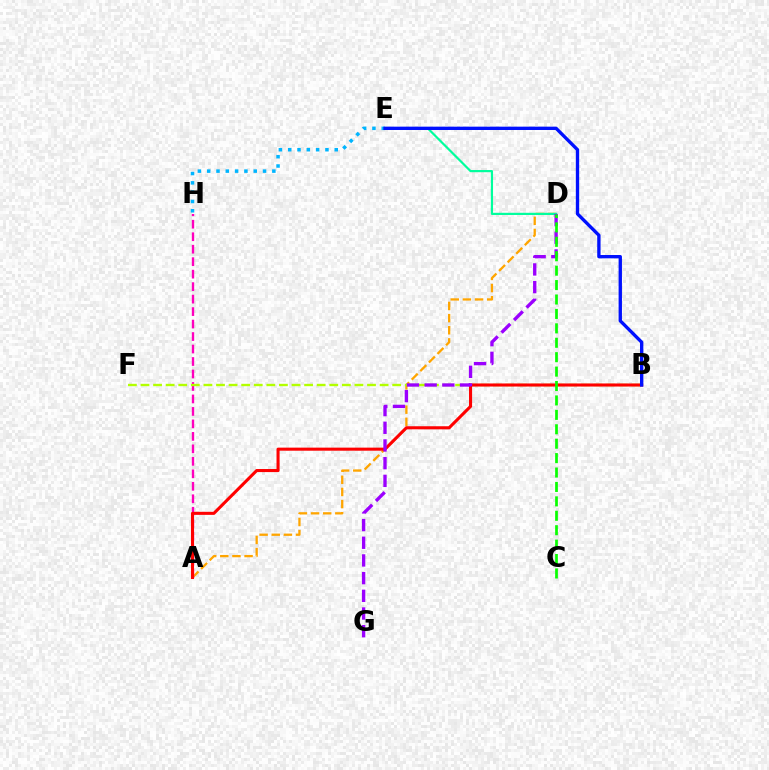{('A', 'D'): [{'color': '#ffa500', 'line_style': 'dashed', 'thickness': 1.65}], ('A', 'H'): [{'color': '#ff00bd', 'line_style': 'dashed', 'thickness': 1.7}], ('D', 'E'): [{'color': '#00ff9d', 'line_style': 'solid', 'thickness': 1.58}], ('B', 'F'): [{'color': '#b3ff00', 'line_style': 'dashed', 'thickness': 1.71}], ('A', 'B'): [{'color': '#ff0000', 'line_style': 'solid', 'thickness': 2.21}], ('E', 'H'): [{'color': '#00b5ff', 'line_style': 'dotted', 'thickness': 2.53}], ('D', 'G'): [{'color': '#9b00ff', 'line_style': 'dashed', 'thickness': 2.4}], ('C', 'D'): [{'color': '#08ff00', 'line_style': 'dashed', 'thickness': 1.96}], ('B', 'E'): [{'color': '#0010ff', 'line_style': 'solid', 'thickness': 2.41}]}